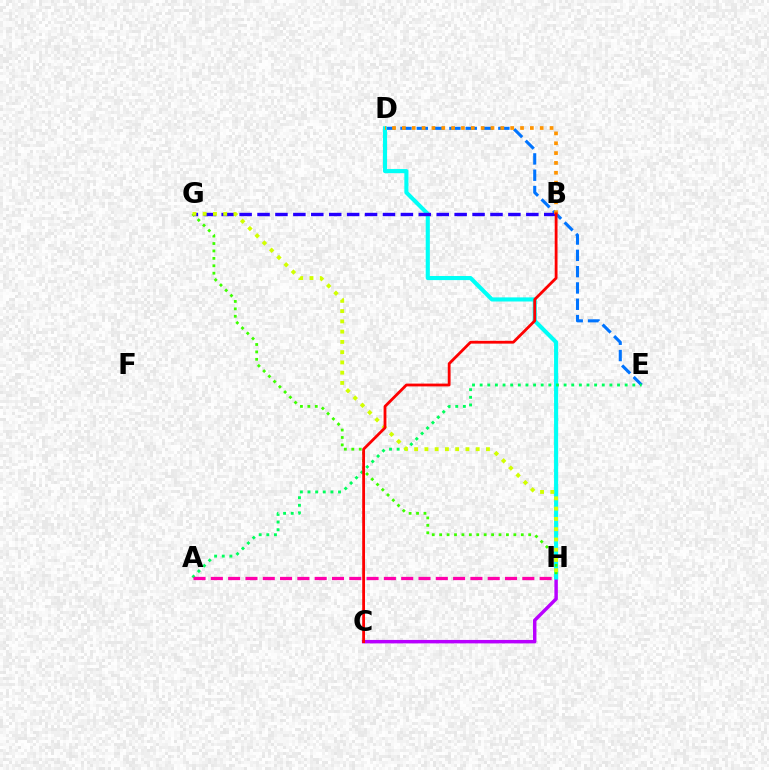{('C', 'H'): [{'color': '#b900ff', 'line_style': 'solid', 'thickness': 2.48}], ('D', 'E'): [{'color': '#0074ff', 'line_style': 'dashed', 'thickness': 2.22}], ('D', 'H'): [{'color': '#00fff6', 'line_style': 'solid', 'thickness': 2.95}], ('G', 'H'): [{'color': '#3dff00', 'line_style': 'dotted', 'thickness': 2.02}, {'color': '#d1ff00', 'line_style': 'dotted', 'thickness': 2.79}], ('B', 'G'): [{'color': '#2500ff', 'line_style': 'dashed', 'thickness': 2.43}], ('A', 'E'): [{'color': '#00ff5c', 'line_style': 'dotted', 'thickness': 2.07}], ('B', 'D'): [{'color': '#ff9400', 'line_style': 'dotted', 'thickness': 2.67}], ('A', 'H'): [{'color': '#ff00ac', 'line_style': 'dashed', 'thickness': 2.35}], ('B', 'C'): [{'color': '#ff0000', 'line_style': 'solid', 'thickness': 2.02}]}